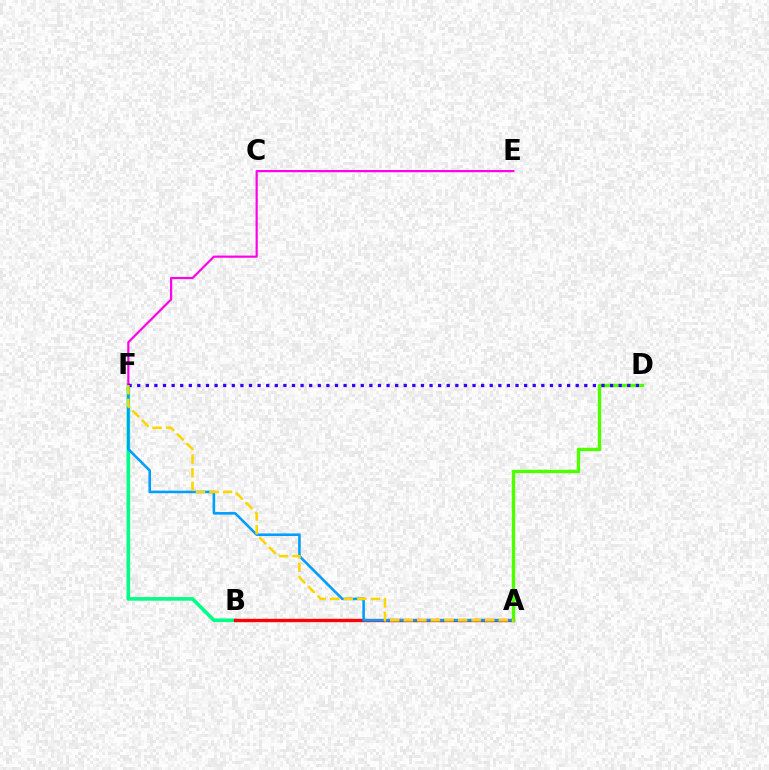{('B', 'F'): [{'color': '#00ff86', 'line_style': 'solid', 'thickness': 2.61}], ('A', 'B'): [{'color': '#ff0000', 'line_style': 'solid', 'thickness': 2.41}], ('A', 'F'): [{'color': '#009eff', 'line_style': 'solid', 'thickness': 1.86}, {'color': '#ffd500', 'line_style': 'dashed', 'thickness': 1.84}], ('A', 'D'): [{'color': '#4fff00', 'line_style': 'solid', 'thickness': 2.45}], ('E', 'F'): [{'color': '#ff00ed', 'line_style': 'solid', 'thickness': 1.58}], ('D', 'F'): [{'color': '#3700ff', 'line_style': 'dotted', 'thickness': 2.34}]}